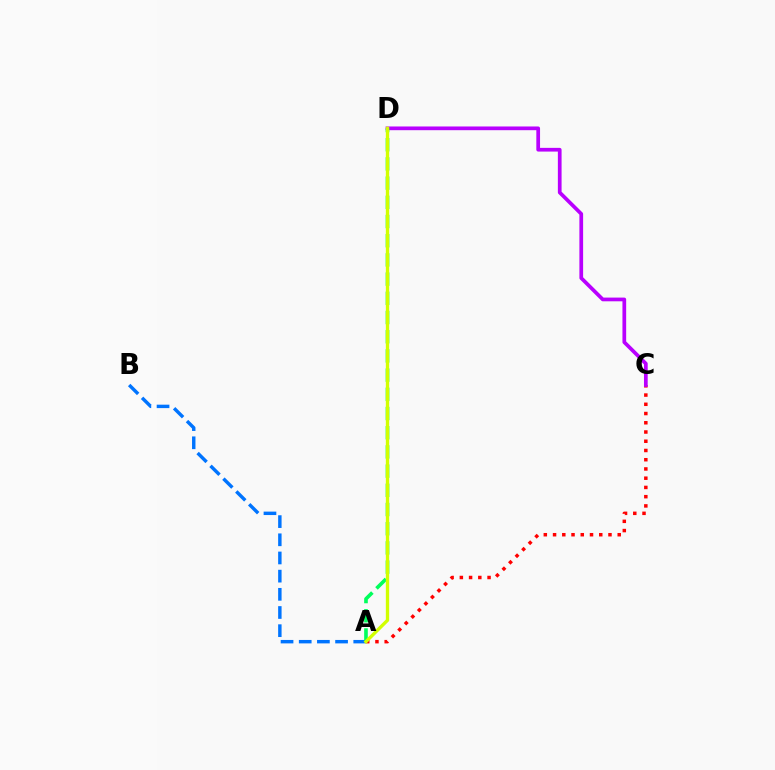{('A', 'C'): [{'color': '#ff0000', 'line_style': 'dotted', 'thickness': 2.51}], ('A', 'B'): [{'color': '#0074ff', 'line_style': 'dashed', 'thickness': 2.47}], ('C', 'D'): [{'color': '#b900ff', 'line_style': 'solid', 'thickness': 2.68}], ('A', 'D'): [{'color': '#00ff5c', 'line_style': 'dashed', 'thickness': 2.61}, {'color': '#d1ff00', 'line_style': 'solid', 'thickness': 2.4}]}